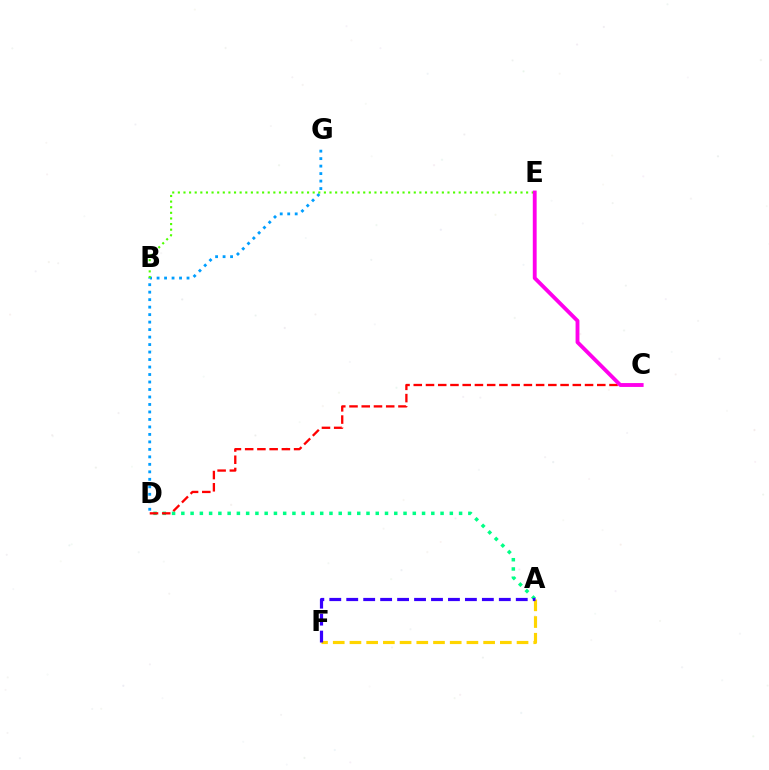{('A', 'D'): [{'color': '#00ff86', 'line_style': 'dotted', 'thickness': 2.52}], ('D', 'G'): [{'color': '#009eff', 'line_style': 'dotted', 'thickness': 2.03}], ('C', 'D'): [{'color': '#ff0000', 'line_style': 'dashed', 'thickness': 1.66}], ('A', 'F'): [{'color': '#ffd500', 'line_style': 'dashed', 'thickness': 2.27}, {'color': '#3700ff', 'line_style': 'dashed', 'thickness': 2.3}], ('B', 'E'): [{'color': '#4fff00', 'line_style': 'dotted', 'thickness': 1.53}], ('C', 'E'): [{'color': '#ff00ed', 'line_style': 'solid', 'thickness': 2.77}]}